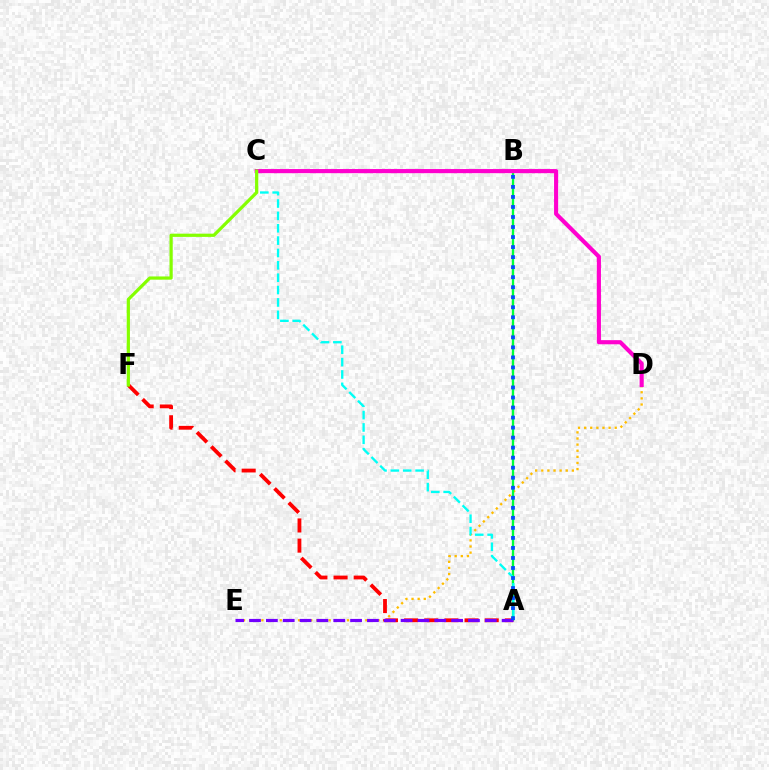{('D', 'E'): [{'color': '#ffbd00', 'line_style': 'dotted', 'thickness': 1.66}], ('A', 'B'): [{'color': '#00ff39', 'line_style': 'solid', 'thickness': 1.69}, {'color': '#004bff', 'line_style': 'dotted', 'thickness': 2.72}], ('A', 'F'): [{'color': '#ff0000', 'line_style': 'dashed', 'thickness': 2.74}], ('C', 'D'): [{'color': '#ff00cf', 'line_style': 'solid', 'thickness': 2.97}], ('A', 'E'): [{'color': '#7200ff', 'line_style': 'dashed', 'thickness': 2.29}], ('A', 'C'): [{'color': '#00fff6', 'line_style': 'dashed', 'thickness': 1.68}], ('C', 'F'): [{'color': '#84ff00', 'line_style': 'solid', 'thickness': 2.32}]}